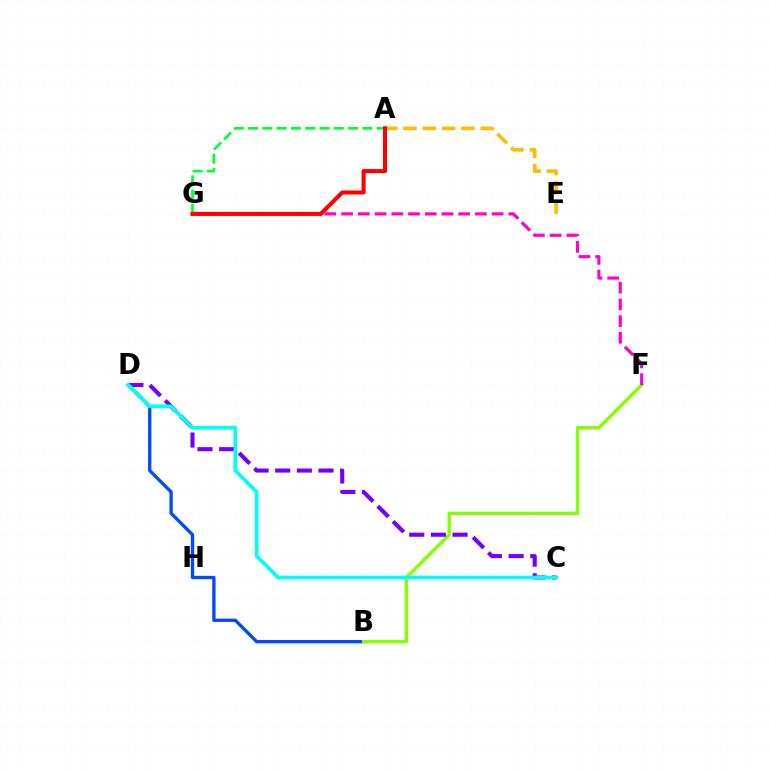{('B', 'D'): [{'color': '#004bff', 'line_style': 'solid', 'thickness': 2.4}], ('B', 'F'): [{'color': '#84ff00', 'line_style': 'solid', 'thickness': 2.42}], ('F', 'G'): [{'color': '#ff00cf', 'line_style': 'dashed', 'thickness': 2.27}], ('A', 'E'): [{'color': '#ffbd00', 'line_style': 'dashed', 'thickness': 2.62}], ('C', 'D'): [{'color': '#7200ff', 'line_style': 'dashed', 'thickness': 2.94}, {'color': '#00fff6', 'line_style': 'solid', 'thickness': 2.66}], ('A', 'G'): [{'color': '#00ff39', 'line_style': 'dashed', 'thickness': 1.94}, {'color': '#ff0000', 'line_style': 'solid', 'thickness': 2.92}]}